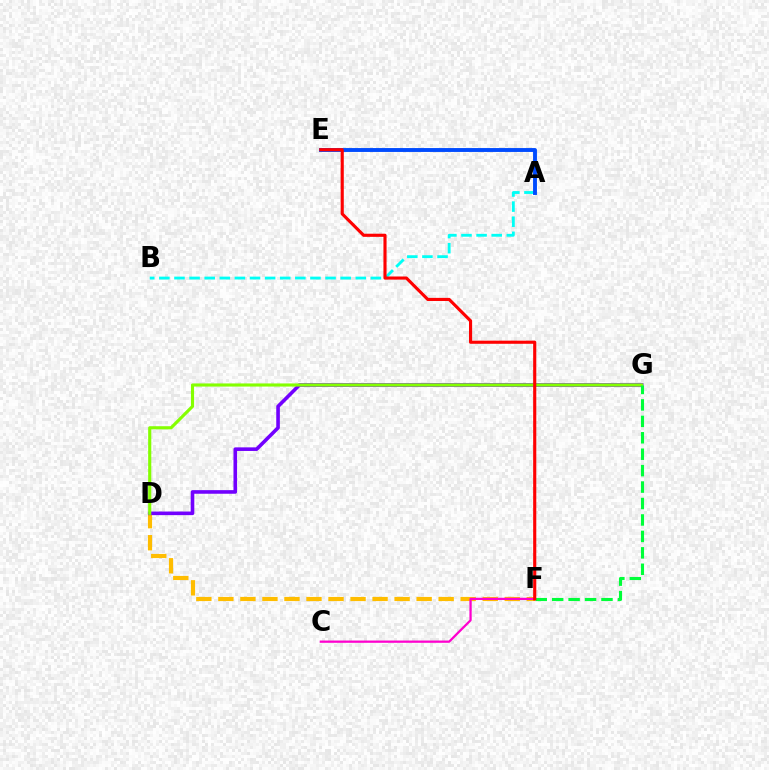{('D', 'F'): [{'color': '#ffbd00', 'line_style': 'dashed', 'thickness': 2.99}], ('D', 'G'): [{'color': '#7200ff', 'line_style': 'solid', 'thickness': 2.6}, {'color': '#84ff00', 'line_style': 'solid', 'thickness': 2.25}], ('A', 'B'): [{'color': '#00fff6', 'line_style': 'dashed', 'thickness': 2.05}], ('A', 'E'): [{'color': '#004bff', 'line_style': 'solid', 'thickness': 2.8}], ('C', 'F'): [{'color': '#ff00cf', 'line_style': 'solid', 'thickness': 1.63}], ('F', 'G'): [{'color': '#00ff39', 'line_style': 'dashed', 'thickness': 2.23}], ('E', 'F'): [{'color': '#ff0000', 'line_style': 'solid', 'thickness': 2.25}]}